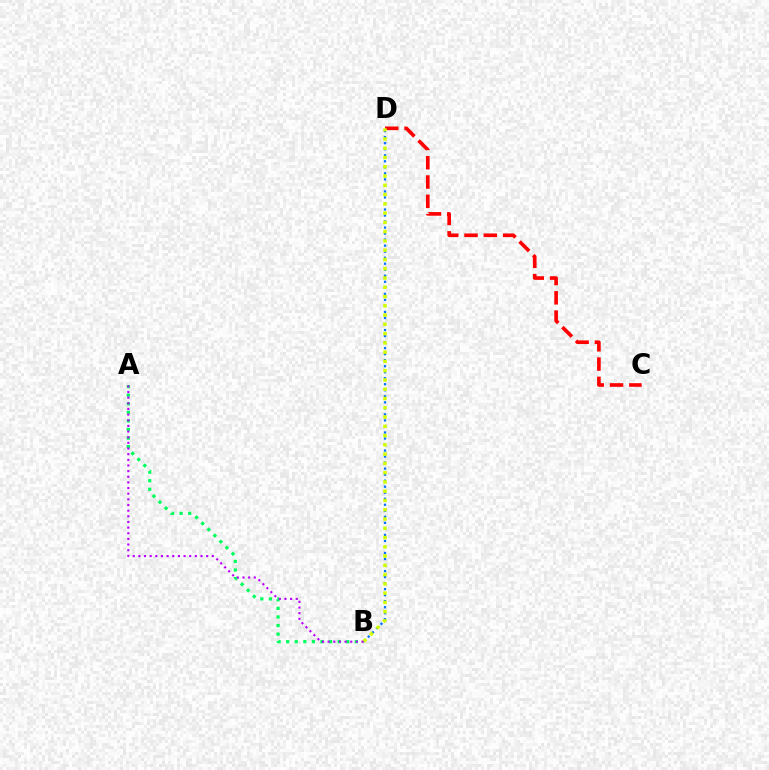{('A', 'B'): [{'color': '#00ff5c', 'line_style': 'dotted', 'thickness': 2.33}, {'color': '#b900ff', 'line_style': 'dotted', 'thickness': 1.53}], ('C', 'D'): [{'color': '#ff0000', 'line_style': 'dashed', 'thickness': 2.62}], ('B', 'D'): [{'color': '#0074ff', 'line_style': 'dotted', 'thickness': 1.64}, {'color': '#d1ff00', 'line_style': 'dotted', 'thickness': 2.52}]}